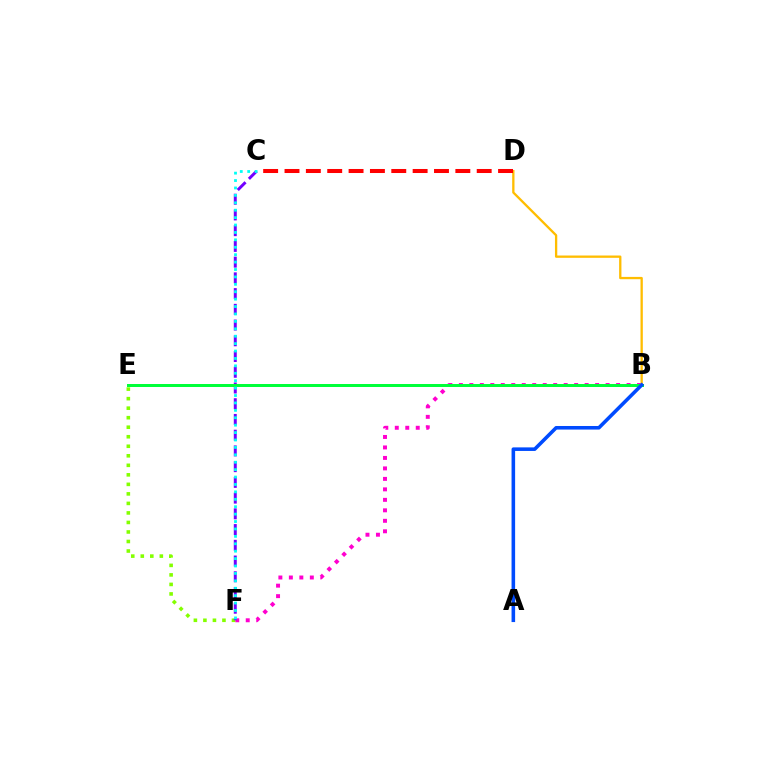{('B', 'F'): [{'color': '#ff00cf', 'line_style': 'dotted', 'thickness': 2.85}], ('E', 'F'): [{'color': '#84ff00', 'line_style': 'dotted', 'thickness': 2.59}], ('B', 'D'): [{'color': '#ffbd00', 'line_style': 'solid', 'thickness': 1.66}], ('C', 'D'): [{'color': '#ff0000', 'line_style': 'dashed', 'thickness': 2.9}], ('C', 'F'): [{'color': '#7200ff', 'line_style': 'dashed', 'thickness': 2.14}, {'color': '#00fff6', 'line_style': 'dotted', 'thickness': 2.01}], ('B', 'E'): [{'color': '#00ff39', 'line_style': 'solid', 'thickness': 2.15}], ('A', 'B'): [{'color': '#004bff', 'line_style': 'solid', 'thickness': 2.57}]}